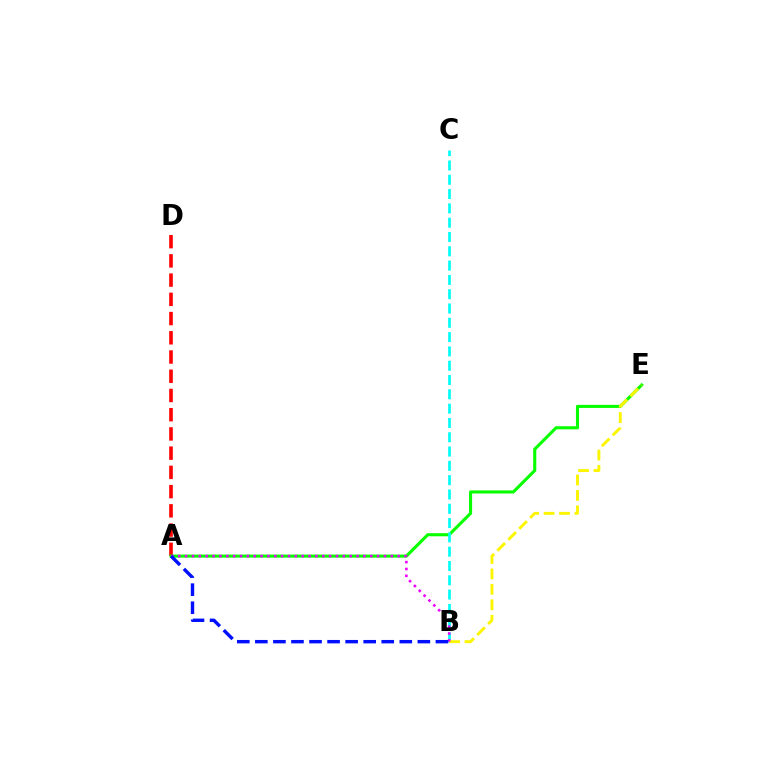{('A', 'D'): [{'color': '#ff0000', 'line_style': 'dashed', 'thickness': 2.61}], ('A', 'E'): [{'color': '#08ff00', 'line_style': 'solid', 'thickness': 2.23}], ('B', 'C'): [{'color': '#00fff6', 'line_style': 'dashed', 'thickness': 1.94}], ('B', 'E'): [{'color': '#fcf500', 'line_style': 'dashed', 'thickness': 2.1}], ('A', 'B'): [{'color': '#ee00ff', 'line_style': 'dotted', 'thickness': 1.86}, {'color': '#0010ff', 'line_style': 'dashed', 'thickness': 2.45}]}